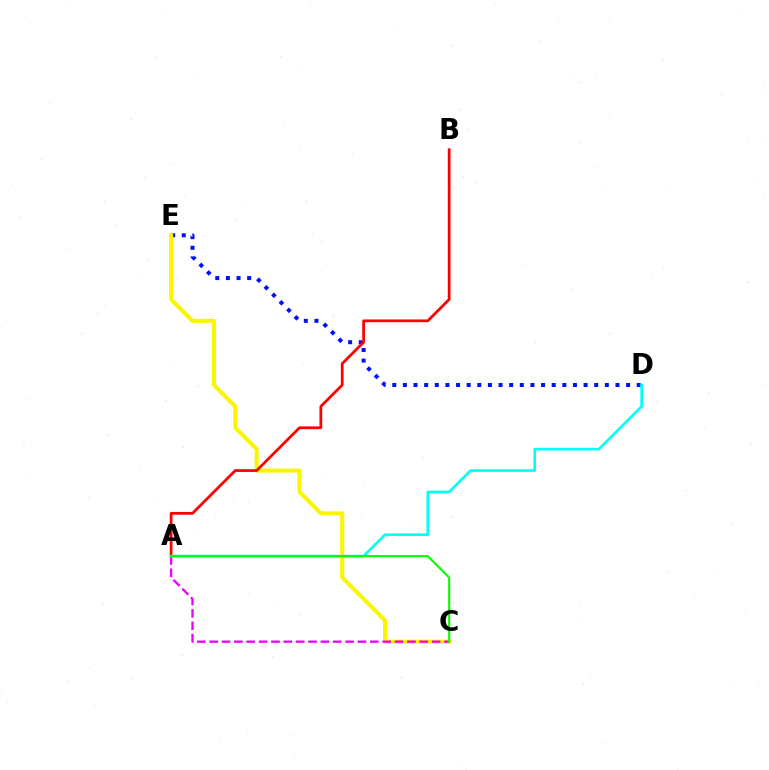{('D', 'E'): [{'color': '#0010ff', 'line_style': 'dotted', 'thickness': 2.89}], ('C', 'E'): [{'color': '#fcf500', 'line_style': 'solid', 'thickness': 2.91}], ('A', 'B'): [{'color': '#ff0000', 'line_style': 'solid', 'thickness': 1.99}], ('A', 'C'): [{'color': '#ee00ff', 'line_style': 'dashed', 'thickness': 1.68}, {'color': '#08ff00', 'line_style': 'solid', 'thickness': 1.52}], ('A', 'D'): [{'color': '#00fff6', 'line_style': 'solid', 'thickness': 1.9}]}